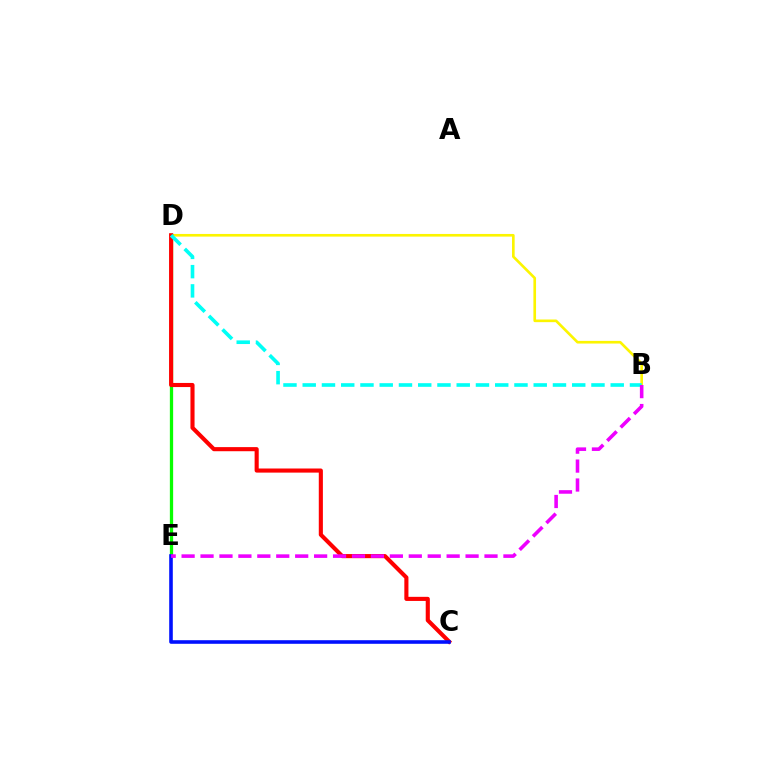{('B', 'D'): [{'color': '#fcf500', 'line_style': 'solid', 'thickness': 1.9}, {'color': '#00fff6', 'line_style': 'dashed', 'thickness': 2.62}], ('D', 'E'): [{'color': '#08ff00', 'line_style': 'solid', 'thickness': 2.36}], ('C', 'D'): [{'color': '#ff0000', 'line_style': 'solid', 'thickness': 2.96}], ('C', 'E'): [{'color': '#0010ff', 'line_style': 'solid', 'thickness': 2.59}], ('B', 'E'): [{'color': '#ee00ff', 'line_style': 'dashed', 'thickness': 2.57}]}